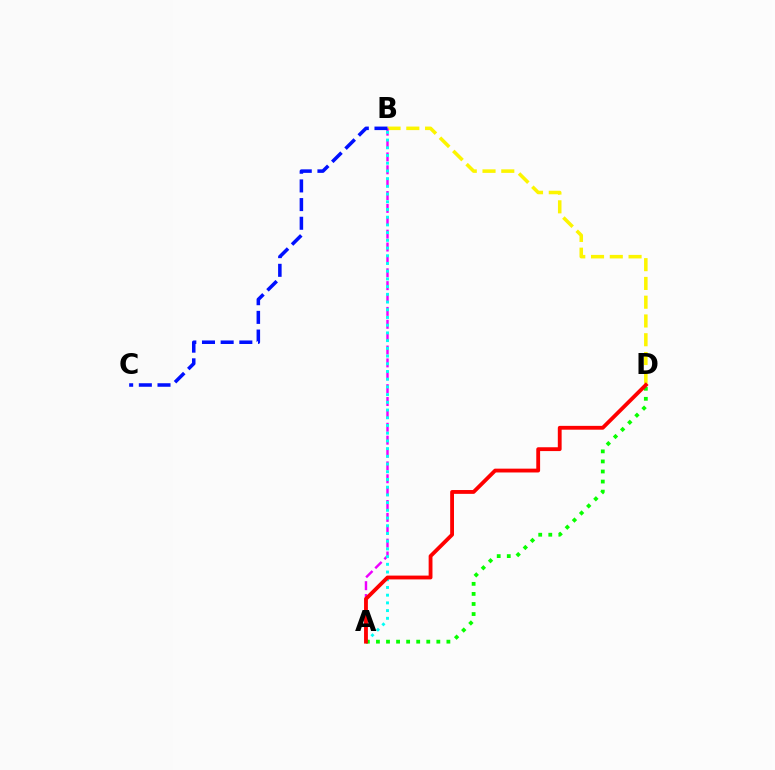{('B', 'D'): [{'color': '#fcf500', 'line_style': 'dashed', 'thickness': 2.55}], ('A', 'B'): [{'color': '#ee00ff', 'line_style': 'dashed', 'thickness': 1.75}, {'color': '#00fff6', 'line_style': 'dotted', 'thickness': 2.1}], ('A', 'D'): [{'color': '#08ff00', 'line_style': 'dotted', 'thickness': 2.73}, {'color': '#ff0000', 'line_style': 'solid', 'thickness': 2.75}], ('B', 'C'): [{'color': '#0010ff', 'line_style': 'dashed', 'thickness': 2.54}]}